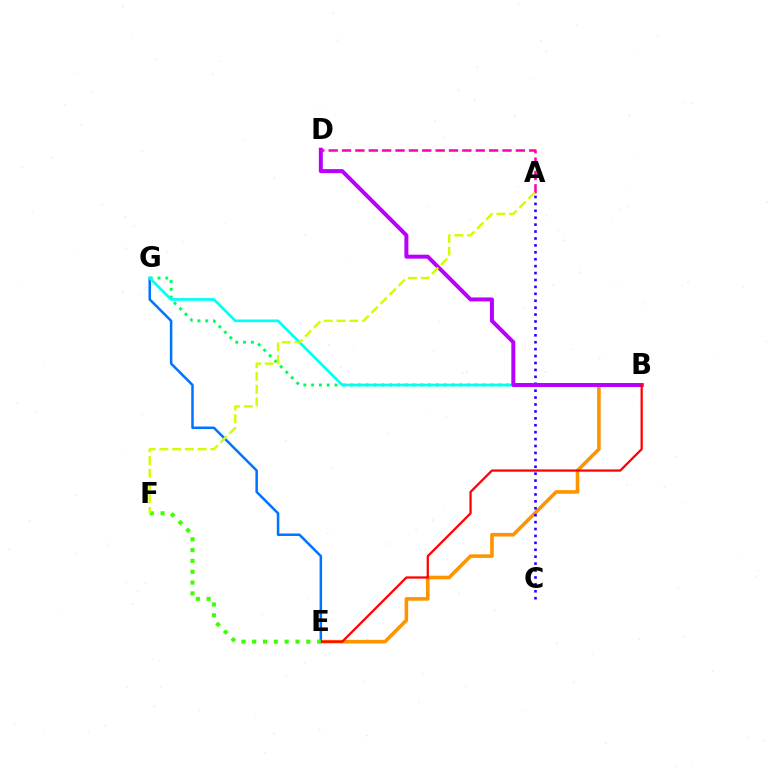{('B', 'E'): [{'color': '#ff9400', 'line_style': 'solid', 'thickness': 2.59}, {'color': '#ff0000', 'line_style': 'solid', 'thickness': 1.62}], ('B', 'G'): [{'color': '#00ff5c', 'line_style': 'dotted', 'thickness': 2.12}, {'color': '#00fff6', 'line_style': 'solid', 'thickness': 1.96}], ('E', 'G'): [{'color': '#0074ff', 'line_style': 'solid', 'thickness': 1.81}], ('A', 'C'): [{'color': '#2500ff', 'line_style': 'dotted', 'thickness': 1.88}], ('B', 'D'): [{'color': '#b900ff', 'line_style': 'solid', 'thickness': 2.87}], ('A', 'D'): [{'color': '#ff00ac', 'line_style': 'dashed', 'thickness': 1.82}], ('E', 'F'): [{'color': '#3dff00', 'line_style': 'dotted', 'thickness': 2.94}], ('A', 'F'): [{'color': '#d1ff00', 'line_style': 'dashed', 'thickness': 1.73}]}